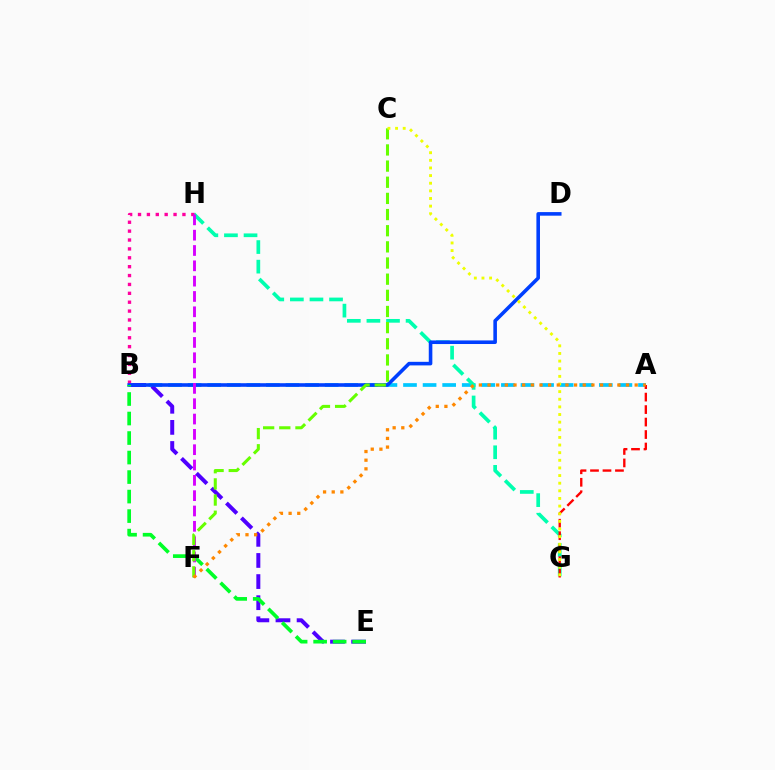{('A', 'B'): [{'color': '#00c7ff', 'line_style': 'dashed', 'thickness': 2.66}], ('G', 'H'): [{'color': '#00ffaf', 'line_style': 'dashed', 'thickness': 2.66}], ('B', 'H'): [{'color': '#ff00a0', 'line_style': 'dotted', 'thickness': 2.41}], ('B', 'E'): [{'color': '#4f00ff', 'line_style': 'dashed', 'thickness': 2.87}, {'color': '#00ff27', 'line_style': 'dashed', 'thickness': 2.65}], ('B', 'D'): [{'color': '#003fff', 'line_style': 'solid', 'thickness': 2.58}], ('A', 'G'): [{'color': '#ff0000', 'line_style': 'dashed', 'thickness': 1.7}], ('F', 'H'): [{'color': '#d600ff', 'line_style': 'dashed', 'thickness': 2.08}], ('C', 'F'): [{'color': '#66ff00', 'line_style': 'dashed', 'thickness': 2.19}], ('C', 'G'): [{'color': '#eeff00', 'line_style': 'dotted', 'thickness': 2.07}], ('A', 'F'): [{'color': '#ff8800', 'line_style': 'dotted', 'thickness': 2.35}]}